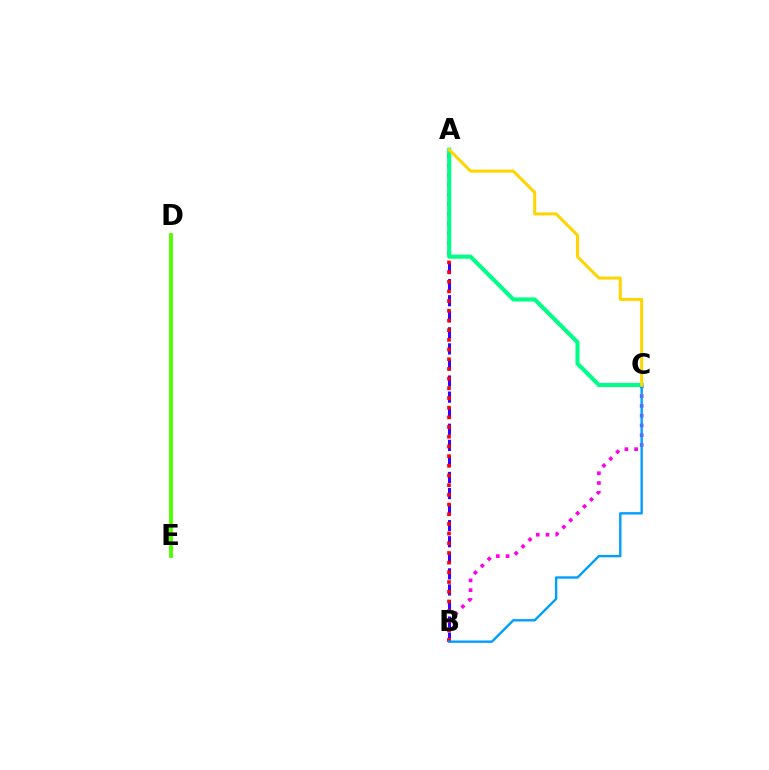{('A', 'B'): [{'color': '#3700ff', 'line_style': 'dashed', 'thickness': 2.18}, {'color': '#ff0000', 'line_style': 'dotted', 'thickness': 2.63}], ('B', 'C'): [{'color': '#ff00ed', 'line_style': 'dotted', 'thickness': 2.65}, {'color': '#009eff', 'line_style': 'solid', 'thickness': 1.71}], ('D', 'E'): [{'color': '#4fff00', 'line_style': 'solid', 'thickness': 2.77}], ('A', 'C'): [{'color': '#00ff86', 'line_style': 'solid', 'thickness': 2.95}, {'color': '#ffd500', 'line_style': 'solid', 'thickness': 2.16}]}